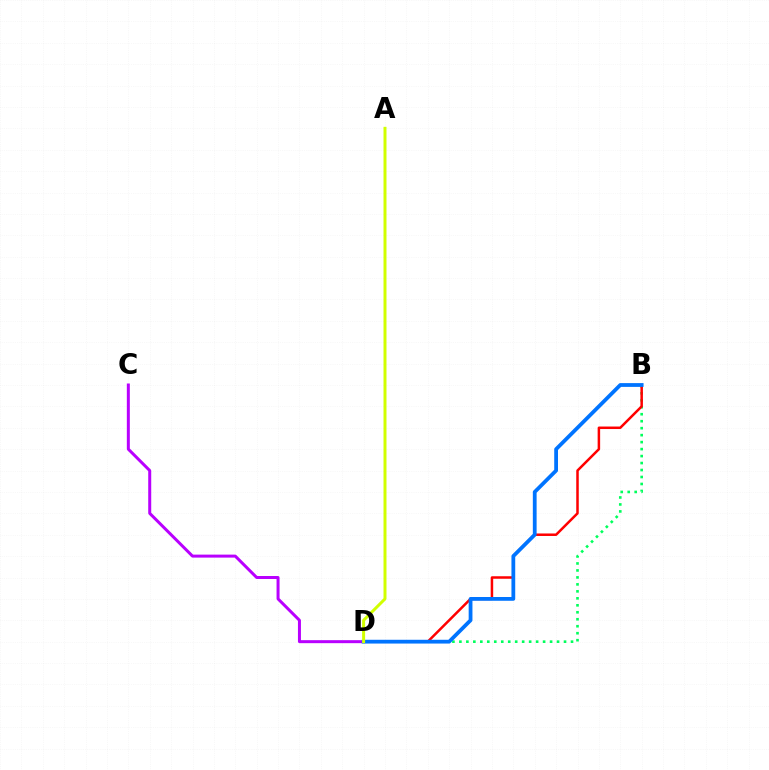{('C', 'D'): [{'color': '#b900ff', 'line_style': 'solid', 'thickness': 2.16}], ('B', 'D'): [{'color': '#00ff5c', 'line_style': 'dotted', 'thickness': 1.9}, {'color': '#ff0000', 'line_style': 'solid', 'thickness': 1.8}, {'color': '#0074ff', 'line_style': 'solid', 'thickness': 2.72}], ('A', 'D'): [{'color': '#d1ff00', 'line_style': 'solid', 'thickness': 2.15}]}